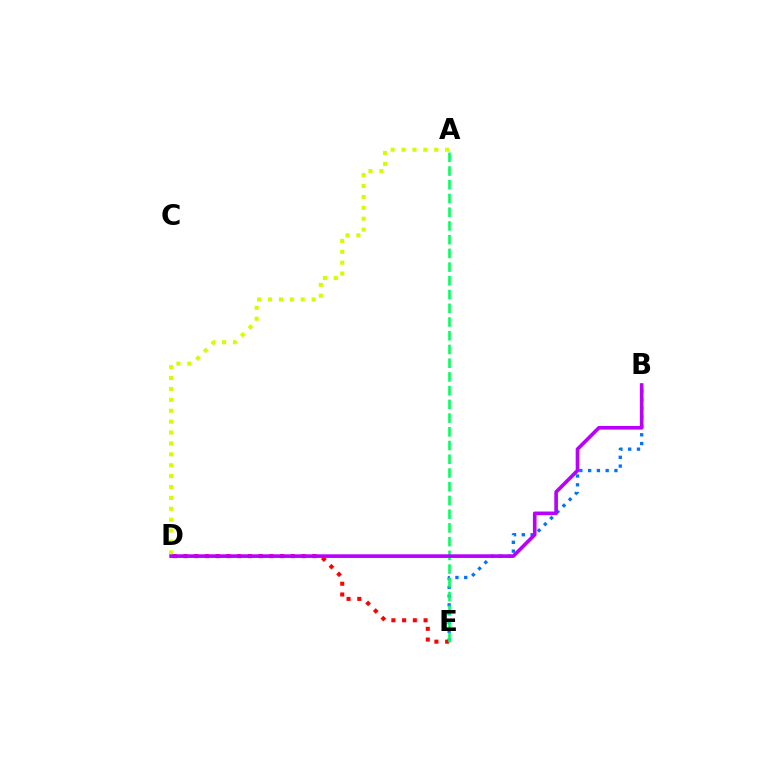{('A', 'D'): [{'color': '#d1ff00', 'line_style': 'dotted', 'thickness': 2.96}], ('D', 'E'): [{'color': '#ff0000', 'line_style': 'dotted', 'thickness': 2.92}], ('B', 'E'): [{'color': '#0074ff', 'line_style': 'dotted', 'thickness': 2.39}], ('A', 'E'): [{'color': '#00ff5c', 'line_style': 'dashed', 'thickness': 1.86}], ('B', 'D'): [{'color': '#b900ff', 'line_style': 'solid', 'thickness': 2.61}]}